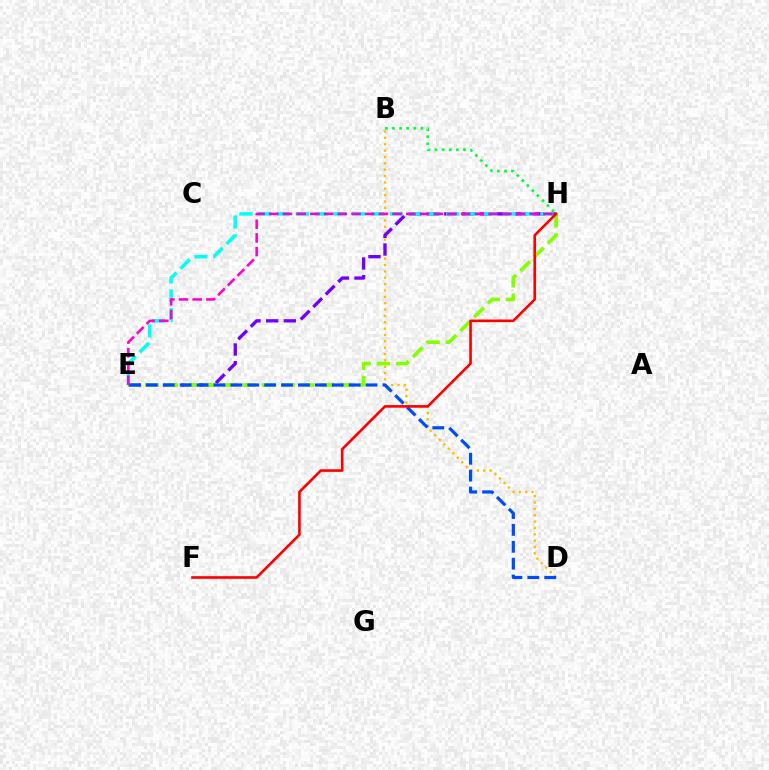{('B', 'D'): [{'color': '#ffbd00', 'line_style': 'dotted', 'thickness': 1.73}], ('E', 'H'): [{'color': '#7200ff', 'line_style': 'dashed', 'thickness': 2.4}, {'color': '#00fff6', 'line_style': 'dashed', 'thickness': 2.56}, {'color': '#84ff00', 'line_style': 'dashed', 'thickness': 2.64}, {'color': '#ff00cf', 'line_style': 'dashed', 'thickness': 1.86}], ('B', 'H'): [{'color': '#00ff39', 'line_style': 'dotted', 'thickness': 1.93}], ('D', 'E'): [{'color': '#004bff', 'line_style': 'dashed', 'thickness': 2.3}], ('F', 'H'): [{'color': '#ff0000', 'line_style': 'solid', 'thickness': 1.9}]}